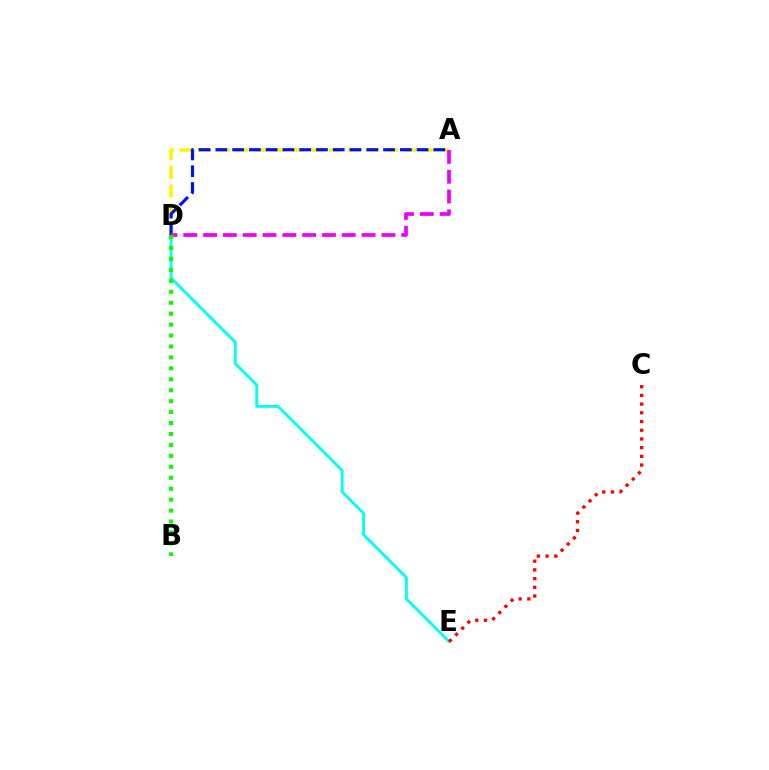{('A', 'D'): [{'color': '#fcf500', 'line_style': 'dashed', 'thickness': 2.54}, {'color': '#0010ff', 'line_style': 'dashed', 'thickness': 2.28}, {'color': '#ee00ff', 'line_style': 'dashed', 'thickness': 2.69}], ('D', 'E'): [{'color': '#00fff6', 'line_style': 'solid', 'thickness': 2.06}], ('C', 'E'): [{'color': '#ff0000', 'line_style': 'dotted', 'thickness': 2.37}], ('B', 'D'): [{'color': '#08ff00', 'line_style': 'dotted', 'thickness': 2.97}]}